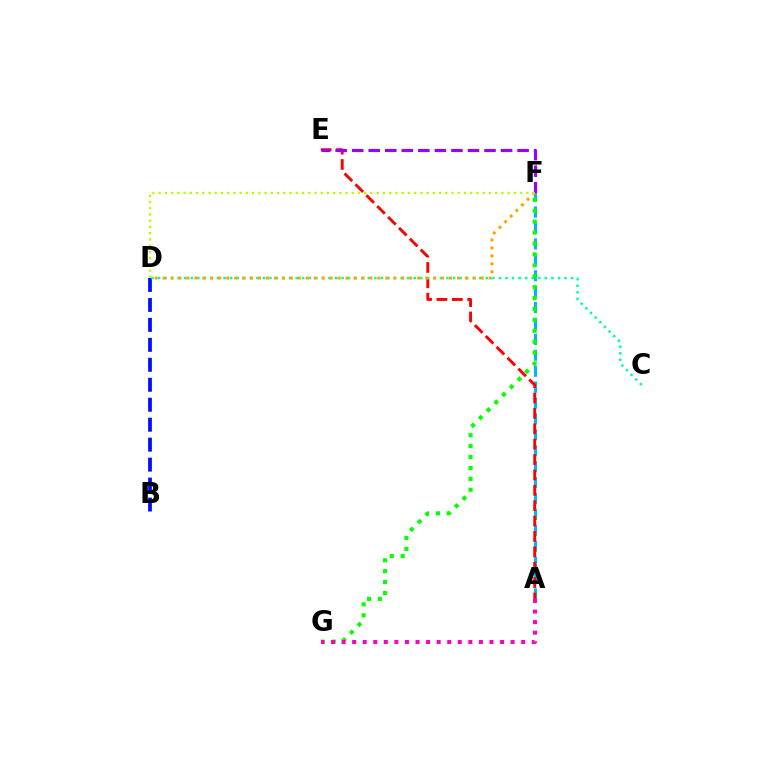{('A', 'F'): [{'color': '#00b5ff', 'line_style': 'dashed', 'thickness': 2.16}], ('A', 'E'): [{'color': '#ff0000', 'line_style': 'dashed', 'thickness': 2.09}], ('B', 'D'): [{'color': '#0010ff', 'line_style': 'dashed', 'thickness': 2.71}], ('C', 'D'): [{'color': '#00ff9d', 'line_style': 'dotted', 'thickness': 1.78}], ('F', 'G'): [{'color': '#08ff00', 'line_style': 'dotted', 'thickness': 2.97}], ('D', 'F'): [{'color': '#ffa500', 'line_style': 'dotted', 'thickness': 2.16}, {'color': '#b3ff00', 'line_style': 'dotted', 'thickness': 1.69}], ('E', 'F'): [{'color': '#9b00ff', 'line_style': 'dashed', 'thickness': 2.25}], ('A', 'G'): [{'color': '#ff00bd', 'line_style': 'dotted', 'thickness': 2.87}]}